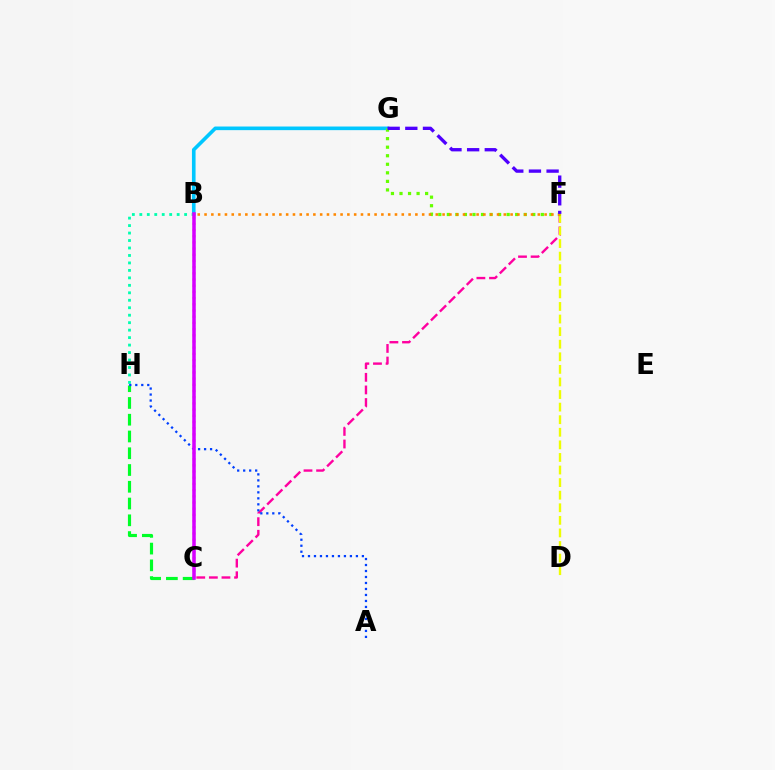{('B', 'G'): [{'color': '#00c7ff', 'line_style': 'solid', 'thickness': 2.61}], ('C', 'F'): [{'color': '#ff00a0', 'line_style': 'dashed', 'thickness': 1.71}], ('B', 'H'): [{'color': '#00ffaf', 'line_style': 'dotted', 'thickness': 2.03}], ('C', 'H'): [{'color': '#00ff27', 'line_style': 'dashed', 'thickness': 2.28}], ('A', 'H'): [{'color': '#003fff', 'line_style': 'dotted', 'thickness': 1.63}], ('D', 'F'): [{'color': '#eeff00', 'line_style': 'dashed', 'thickness': 1.71}], ('B', 'C'): [{'color': '#ff0000', 'line_style': 'dotted', 'thickness': 1.68}, {'color': '#d600ff', 'line_style': 'solid', 'thickness': 2.53}], ('F', 'G'): [{'color': '#66ff00', 'line_style': 'dotted', 'thickness': 2.32}, {'color': '#4f00ff', 'line_style': 'dashed', 'thickness': 2.4}], ('B', 'F'): [{'color': '#ff8800', 'line_style': 'dotted', 'thickness': 1.85}]}